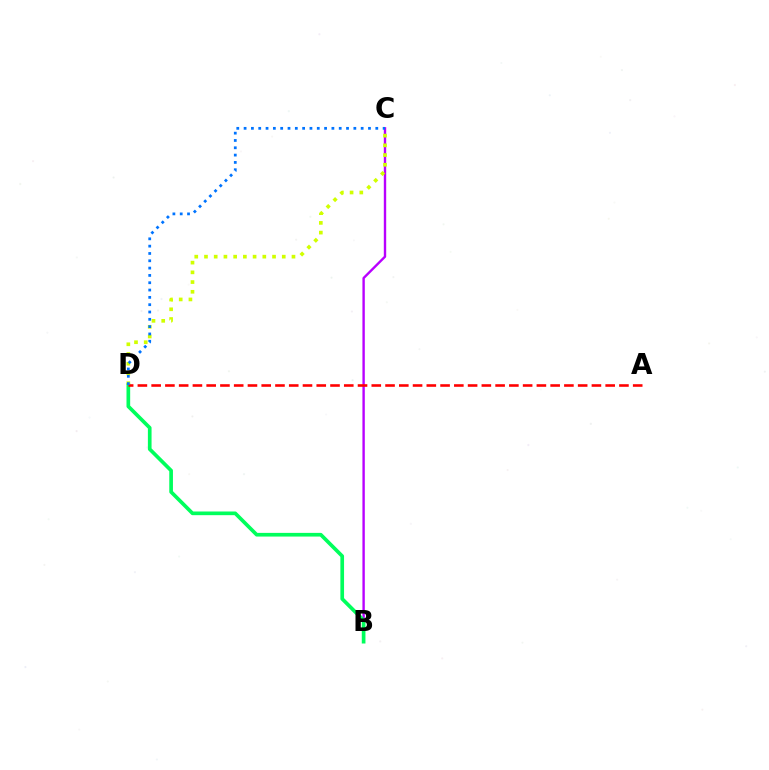{('B', 'C'): [{'color': '#b900ff', 'line_style': 'solid', 'thickness': 1.72}], ('B', 'D'): [{'color': '#00ff5c', 'line_style': 'solid', 'thickness': 2.65}], ('C', 'D'): [{'color': '#d1ff00', 'line_style': 'dotted', 'thickness': 2.64}, {'color': '#0074ff', 'line_style': 'dotted', 'thickness': 1.99}], ('A', 'D'): [{'color': '#ff0000', 'line_style': 'dashed', 'thickness': 1.87}]}